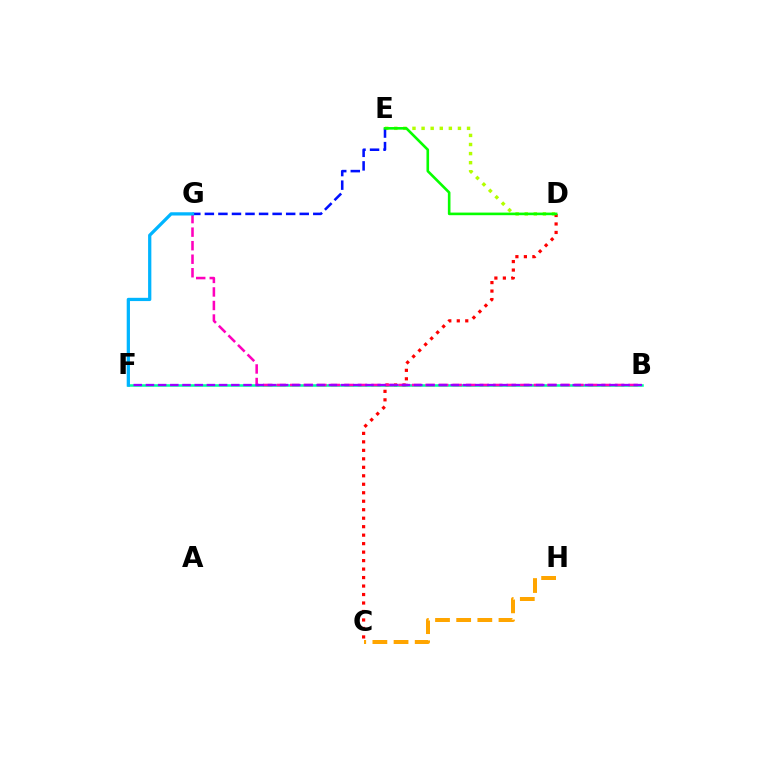{('D', 'E'): [{'color': '#b3ff00', 'line_style': 'dotted', 'thickness': 2.47}, {'color': '#08ff00', 'line_style': 'solid', 'thickness': 1.88}], ('C', 'D'): [{'color': '#ff0000', 'line_style': 'dotted', 'thickness': 2.3}], ('B', 'F'): [{'color': '#00ff9d', 'line_style': 'solid', 'thickness': 1.83}, {'color': '#9b00ff', 'line_style': 'dashed', 'thickness': 1.66}], ('B', 'G'): [{'color': '#ff00bd', 'line_style': 'dashed', 'thickness': 1.84}], ('C', 'H'): [{'color': '#ffa500', 'line_style': 'dashed', 'thickness': 2.87}], ('E', 'G'): [{'color': '#0010ff', 'line_style': 'dashed', 'thickness': 1.84}], ('F', 'G'): [{'color': '#00b5ff', 'line_style': 'solid', 'thickness': 2.34}]}